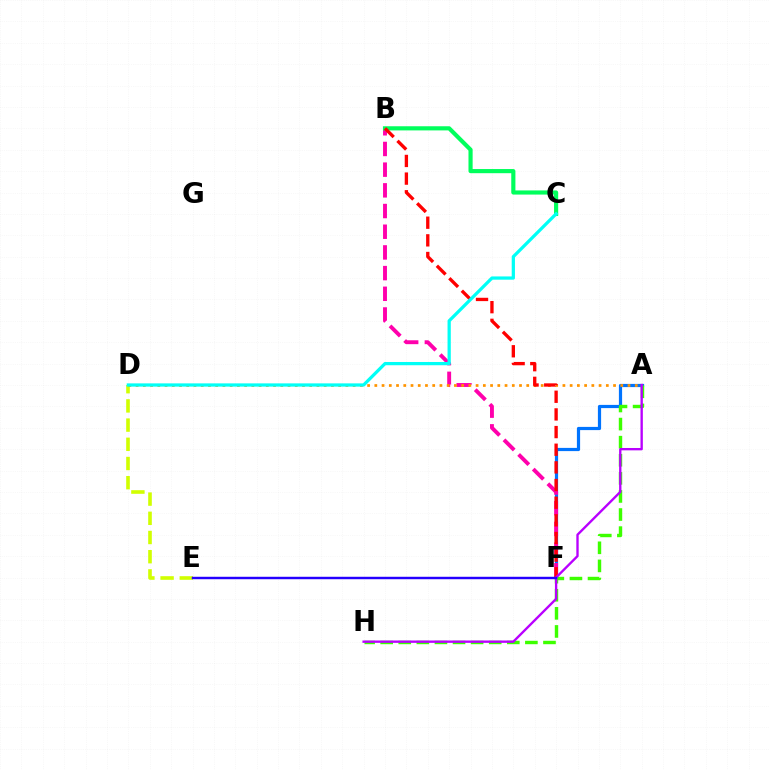{('A', 'F'): [{'color': '#0074ff', 'line_style': 'solid', 'thickness': 2.31}], ('B', 'F'): [{'color': '#ff00ac', 'line_style': 'dashed', 'thickness': 2.81}, {'color': '#ff0000', 'line_style': 'dashed', 'thickness': 2.4}], ('A', 'H'): [{'color': '#3dff00', 'line_style': 'dashed', 'thickness': 2.46}, {'color': '#b900ff', 'line_style': 'solid', 'thickness': 1.69}], ('D', 'E'): [{'color': '#d1ff00', 'line_style': 'dashed', 'thickness': 2.61}], ('B', 'C'): [{'color': '#00ff5c', 'line_style': 'solid', 'thickness': 2.99}], ('A', 'D'): [{'color': '#ff9400', 'line_style': 'dotted', 'thickness': 1.97}], ('E', 'F'): [{'color': '#2500ff', 'line_style': 'solid', 'thickness': 1.76}], ('C', 'D'): [{'color': '#00fff6', 'line_style': 'solid', 'thickness': 2.34}]}